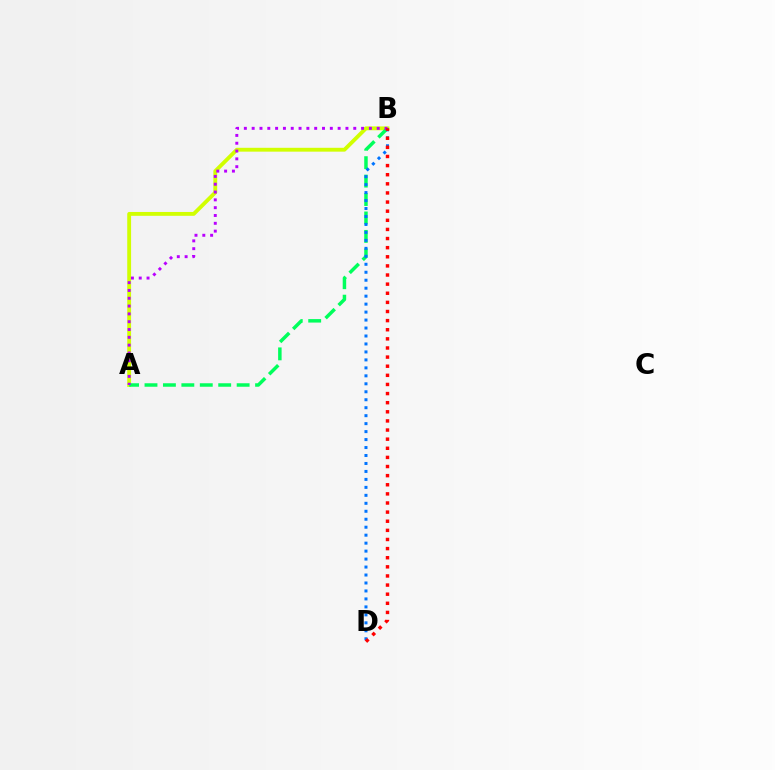{('A', 'B'): [{'color': '#d1ff00', 'line_style': 'solid', 'thickness': 2.77}, {'color': '#00ff5c', 'line_style': 'dashed', 'thickness': 2.5}, {'color': '#b900ff', 'line_style': 'dotted', 'thickness': 2.12}], ('B', 'D'): [{'color': '#0074ff', 'line_style': 'dotted', 'thickness': 2.16}, {'color': '#ff0000', 'line_style': 'dotted', 'thickness': 2.48}]}